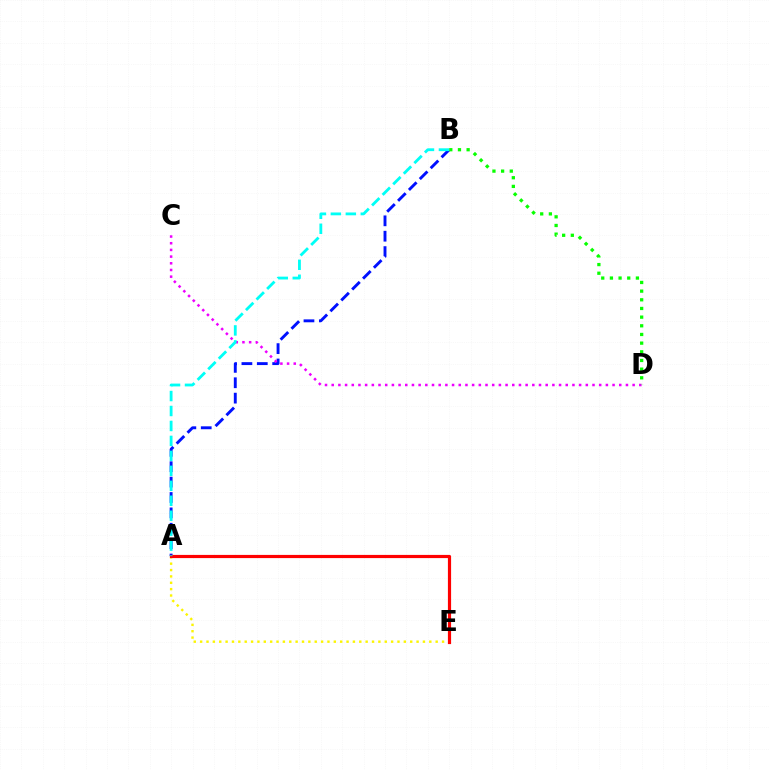{('A', 'B'): [{'color': '#0010ff', 'line_style': 'dashed', 'thickness': 2.09}, {'color': '#00fff6', 'line_style': 'dashed', 'thickness': 2.03}], ('A', 'E'): [{'color': '#fcf500', 'line_style': 'dotted', 'thickness': 1.73}, {'color': '#ff0000', 'line_style': 'solid', 'thickness': 2.29}], ('C', 'D'): [{'color': '#ee00ff', 'line_style': 'dotted', 'thickness': 1.82}], ('B', 'D'): [{'color': '#08ff00', 'line_style': 'dotted', 'thickness': 2.35}]}